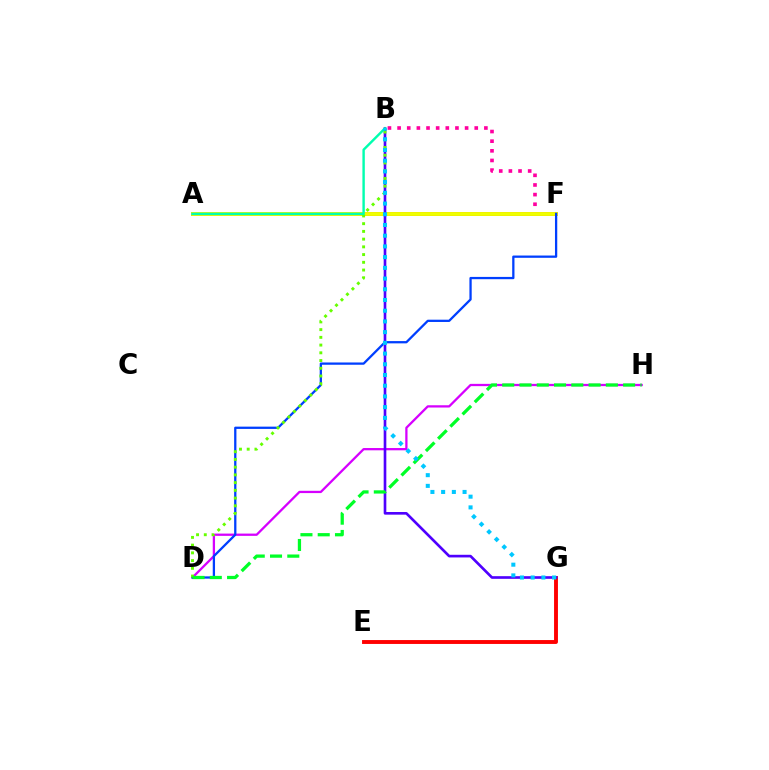{('E', 'G'): [{'color': '#ff0000', 'line_style': 'solid', 'thickness': 2.8}], ('D', 'H'): [{'color': '#d600ff', 'line_style': 'solid', 'thickness': 1.64}, {'color': '#00ff27', 'line_style': 'dashed', 'thickness': 2.35}], ('B', 'F'): [{'color': '#ff00a0', 'line_style': 'dotted', 'thickness': 2.62}], ('A', 'F'): [{'color': '#ff8800', 'line_style': 'solid', 'thickness': 2.87}, {'color': '#eeff00', 'line_style': 'solid', 'thickness': 2.74}], ('B', 'G'): [{'color': '#4f00ff', 'line_style': 'solid', 'thickness': 1.91}, {'color': '#00c7ff', 'line_style': 'dotted', 'thickness': 2.91}], ('D', 'F'): [{'color': '#003fff', 'line_style': 'solid', 'thickness': 1.64}], ('B', 'D'): [{'color': '#66ff00', 'line_style': 'dotted', 'thickness': 2.1}], ('A', 'B'): [{'color': '#00ffaf', 'line_style': 'solid', 'thickness': 1.74}]}